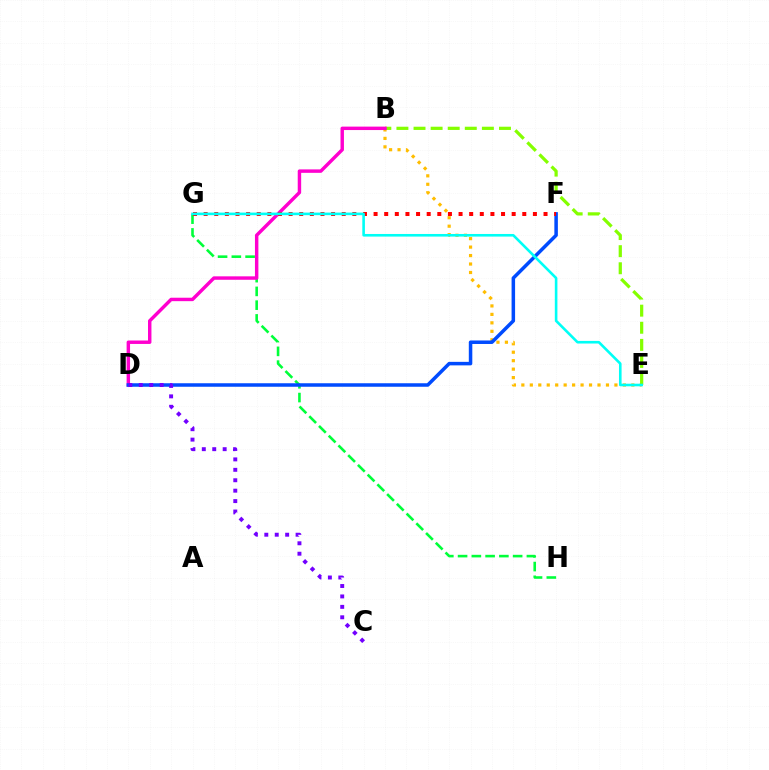{('B', 'E'): [{'color': '#ffbd00', 'line_style': 'dotted', 'thickness': 2.3}, {'color': '#84ff00', 'line_style': 'dashed', 'thickness': 2.32}], ('G', 'H'): [{'color': '#00ff39', 'line_style': 'dashed', 'thickness': 1.87}], ('B', 'D'): [{'color': '#ff00cf', 'line_style': 'solid', 'thickness': 2.48}], ('D', 'F'): [{'color': '#004bff', 'line_style': 'solid', 'thickness': 2.53}], ('F', 'G'): [{'color': '#ff0000', 'line_style': 'dotted', 'thickness': 2.89}], ('E', 'G'): [{'color': '#00fff6', 'line_style': 'solid', 'thickness': 1.88}], ('C', 'D'): [{'color': '#7200ff', 'line_style': 'dotted', 'thickness': 2.83}]}